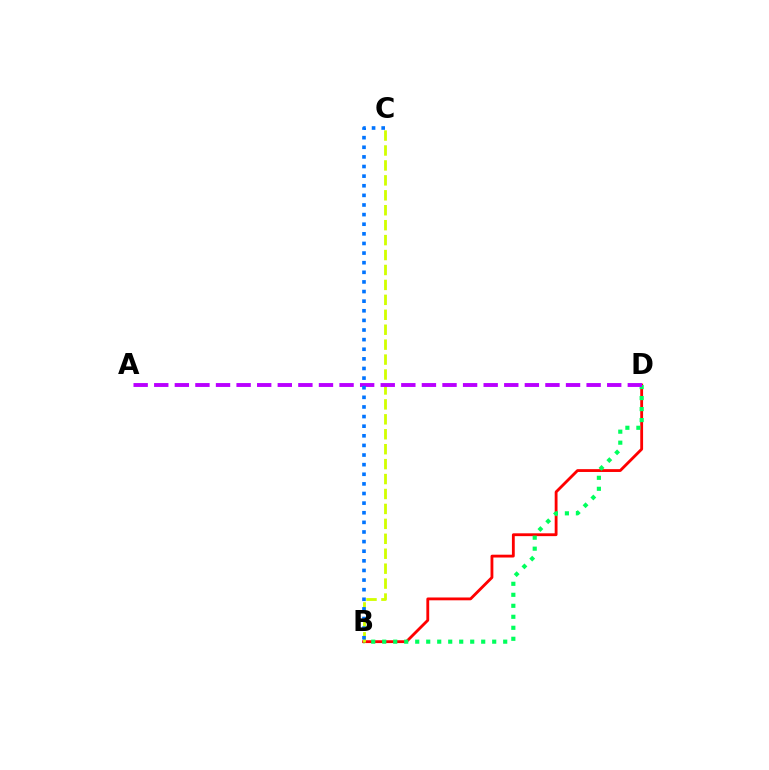{('B', 'D'): [{'color': '#ff0000', 'line_style': 'solid', 'thickness': 2.04}, {'color': '#00ff5c', 'line_style': 'dotted', 'thickness': 2.99}], ('B', 'C'): [{'color': '#d1ff00', 'line_style': 'dashed', 'thickness': 2.03}, {'color': '#0074ff', 'line_style': 'dotted', 'thickness': 2.61}], ('A', 'D'): [{'color': '#b900ff', 'line_style': 'dashed', 'thickness': 2.8}]}